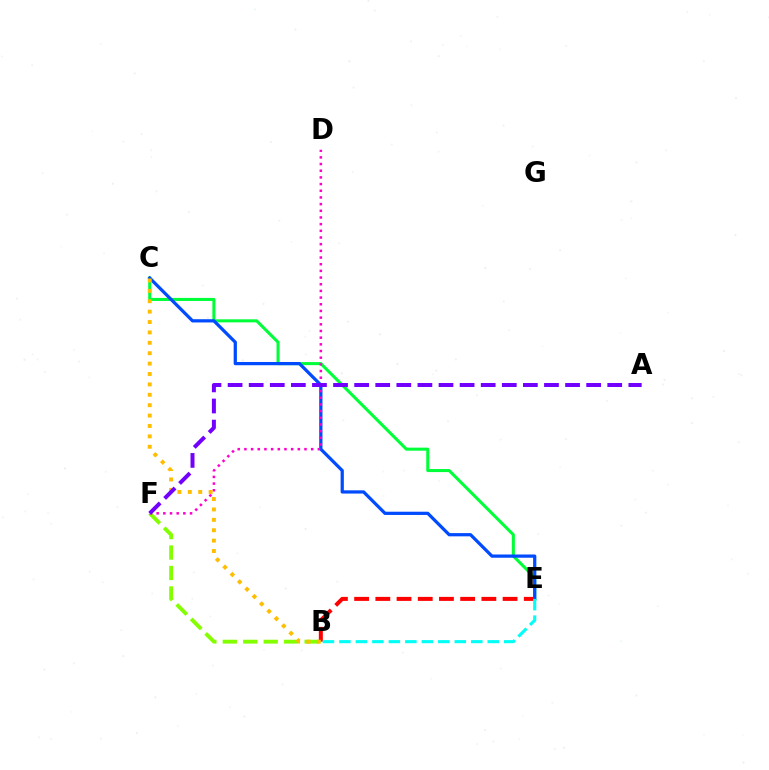{('B', 'E'): [{'color': '#ff0000', 'line_style': 'dashed', 'thickness': 2.88}, {'color': '#00fff6', 'line_style': 'dashed', 'thickness': 2.24}], ('C', 'E'): [{'color': '#00ff39', 'line_style': 'solid', 'thickness': 2.2}, {'color': '#004bff', 'line_style': 'solid', 'thickness': 2.33}], ('B', 'F'): [{'color': '#84ff00', 'line_style': 'dashed', 'thickness': 2.78}], ('D', 'F'): [{'color': '#ff00cf', 'line_style': 'dotted', 'thickness': 1.81}], ('B', 'C'): [{'color': '#ffbd00', 'line_style': 'dotted', 'thickness': 2.82}], ('A', 'F'): [{'color': '#7200ff', 'line_style': 'dashed', 'thickness': 2.87}]}